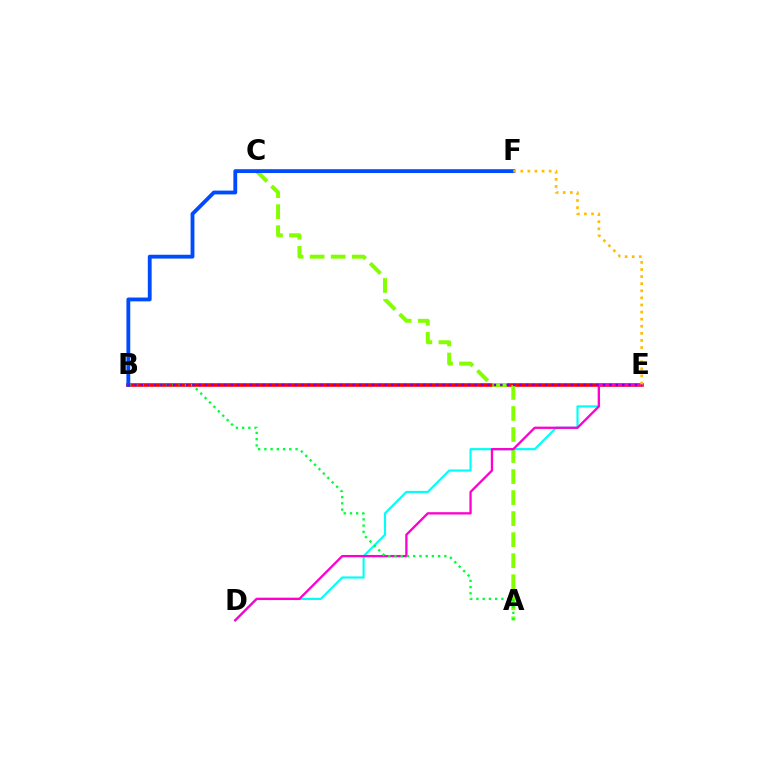{('B', 'E'): [{'color': '#ff0000', 'line_style': 'solid', 'thickness': 2.59}, {'color': '#7200ff', 'line_style': 'dotted', 'thickness': 1.74}], ('A', 'C'): [{'color': '#84ff00', 'line_style': 'dashed', 'thickness': 2.86}], ('D', 'E'): [{'color': '#00fff6', 'line_style': 'solid', 'thickness': 1.55}, {'color': '#ff00cf', 'line_style': 'solid', 'thickness': 1.66}], ('B', 'F'): [{'color': '#004bff', 'line_style': 'solid', 'thickness': 2.76}], ('A', 'B'): [{'color': '#00ff39', 'line_style': 'dotted', 'thickness': 1.69}], ('E', 'F'): [{'color': '#ffbd00', 'line_style': 'dotted', 'thickness': 1.93}]}